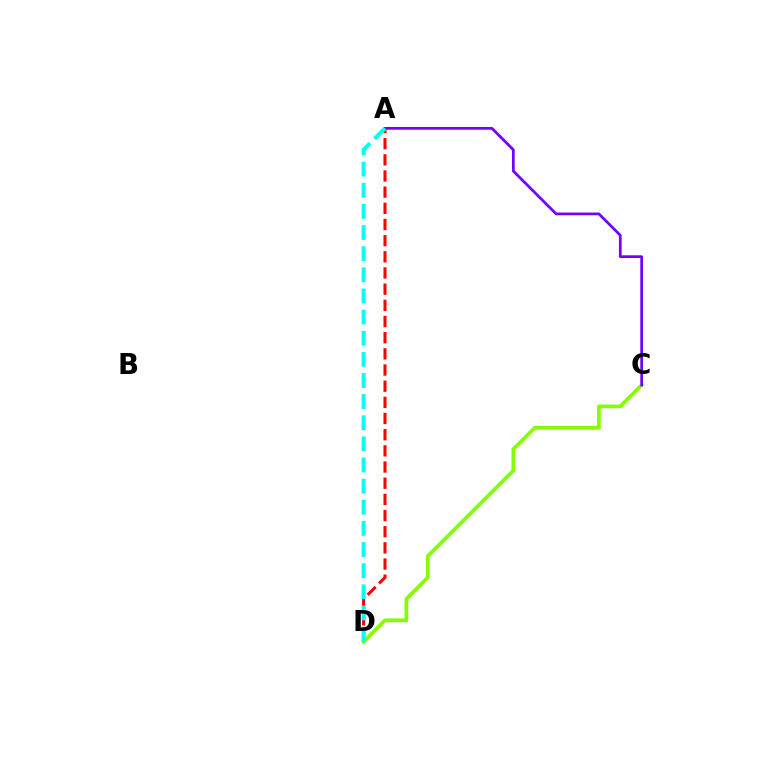{('A', 'D'): [{'color': '#ff0000', 'line_style': 'dashed', 'thickness': 2.2}, {'color': '#00fff6', 'line_style': 'dashed', 'thickness': 2.87}], ('C', 'D'): [{'color': '#84ff00', 'line_style': 'solid', 'thickness': 2.67}], ('A', 'C'): [{'color': '#7200ff', 'line_style': 'solid', 'thickness': 1.97}]}